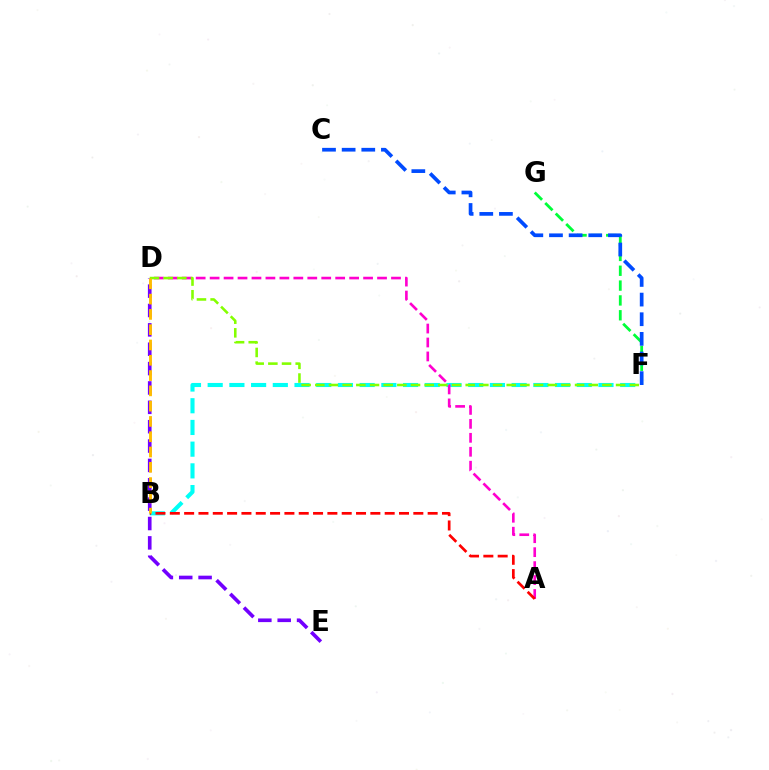{('F', 'G'): [{'color': '#00ff39', 'line_style': 'dashed', 'thickness': 2.02}], ('B', 'F'): [{'color': '#00fff6', 'line_style': 'dashed', 'thickness': 2.95}], ('A', 'D'): [{'color': '#ff00cf', 'line_style': 'dashed', 'thickness': 1.9}], ('A', 'B'): [{'color': '#ff0000', 'line_style': 'dashed', 'thickness': 1.95}], ('D', 'E'): [{'color': '#7200ff', 'line_style': 'dashed', 'thickness': 2.63}], ('C', 'F'): [{'color': '#004bff', 'line_style': 'dashed', 'thickness': 2.67}], ('D', 'F'): [{'color': '#84ff00', 'line_style': 'dashed', 'thickness': 1.86}], ('B', 'D'): [{'color': '#ffbd00', 'line_style': 'dashed', 'thickness': 2.08}]}